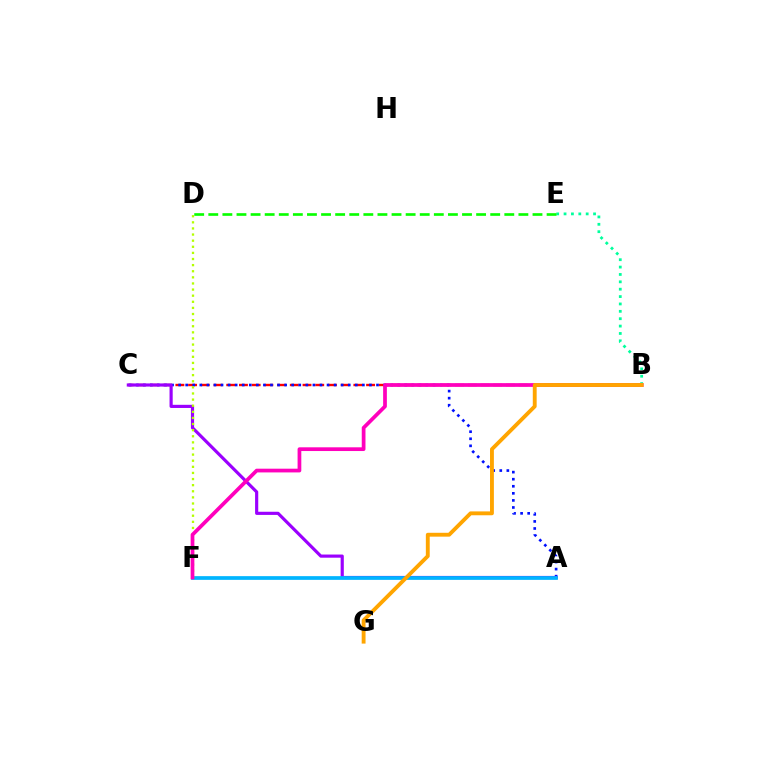{('B', 'C'): [{'color': '#ff0000', 'line_style': 'dashed', 'thickness': 1.73}], ('A', 'C'): [{'color': '#0010ff', 'line_style': 'dotted', 'thickness': 1.92}, {'color': '#9b00ff', 'line_style': 'solid', 'thickness': 2.28}], ('B', 'E'): [{'color': '#00ff9d', 'line_style': 'dotted', 'thickness': 2.0}], ('A', 'F'): [{'color': '#00b5ff', 'line_style': 'solid', 'thickness': 2.67}], ('D', 'F'): [{'color': '#b3ff00', 'line_style': 'dotted', 'thickness': 1.66}], ('B', 'F'): [{'color': '#ff00bd', 'line_style': 'solid', 'thickness': 2.68}], ('B', 'G'): [{'color': '#ffa500', 'line_style': 'solid', 'thickness': 2.78}], ('D', 'E'): [{'color': '#08ff00', 'line_style': 'dashed', 'thickness': 1.91}]}